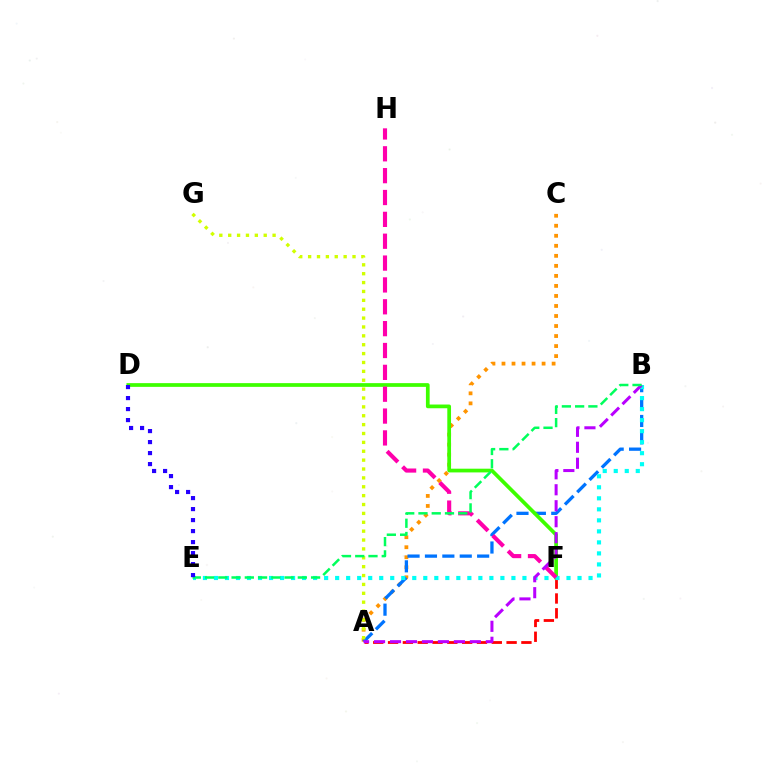{('A', 'C'): [{'color': '#ff9400', 'line_style': 'dotted', 'thickness': 2.72}], ('A', 'B'): [{'color': '#0074ff', 'line_style': 'dashed', 'thickness': 2.36}, {'color': '#b900ff', 'line_style': 'dashed', 'thickness': 2.17}], ('A', 'F'): [{'color': '#ff0000', 'line_style': 'dashed', 'thickness': 2.01}], ('D', 'F'): [{'color': '#3dff00', 'line_style': 'solid', 'thickness': 2.68}], ('B', 'E'): [{'color': '#00fff6', 'line_style': 'dotted', 'thickness': 2.99}, {'color': '#00ff5c', 'line_style': 'dashed', 'thickness': 1.8}], ('A', 'G'): [{'color': '#d1ff00', 'line_style': 'dotted', 'thickness': 2.41}], ('F', 'H'): [{'color': '#ff00ac', 'line_style': 'dashed', 'thickness': 2.97}], ('D', 'E'): [{'color': '#2500ff', 'line_style': 'dotted', 'thickness': 2.99}]}